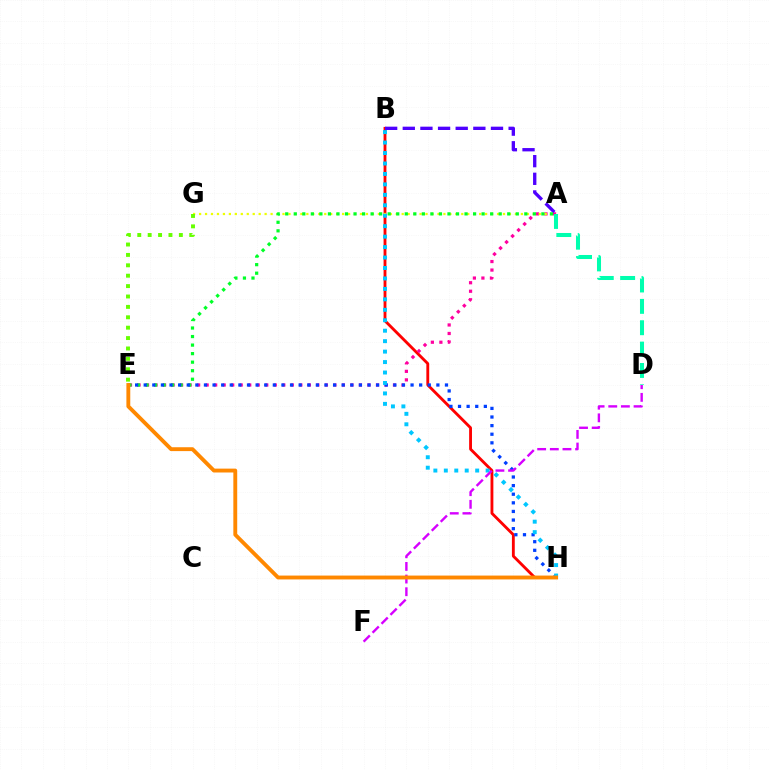{('B', 'H'): [{'color': '#ff0000', 'line_style': 'solid', 'thickness': 2.05}, {'color': '#00c7ff', 'line_style': 'dotted', 'thickness': 2.84}], ('A', 'E'): [{'color': '#ff00a0', 'line_style': 'dotted', 'thickness': 2.31}, {'color': '#00ff27', 'line_style': 'dotted', 'thickness': 2.32}], ('A', 'B'): [{'color': '#4f00ff', 'line_style': 'dashed', 'thickness': 2.4}], ('A', 'G'): [{'color': '#eeff00', 'line_style': 'dotted', 'thickness': 1.62}], ('E', 'H'): [{'color': '#003fff', 'line_style': 'dotted', 'thickness': 2.34}, {'color': '#ff8800', 'line_style': 'solid', 'thickness': 2.79}], ('A', 'D'): [{'color': '#00ffaf', 'line_style': 'dashed', 'thickness': 2.9}], ('D', 'F'): [{'color': '#d600ff', 'line_style': 'dashed', 'thickness': 1.72}], ('E', 'G'): [{'color': '#66ff00', 'line_style': 'dotted', 'thickness': 2.82}]}